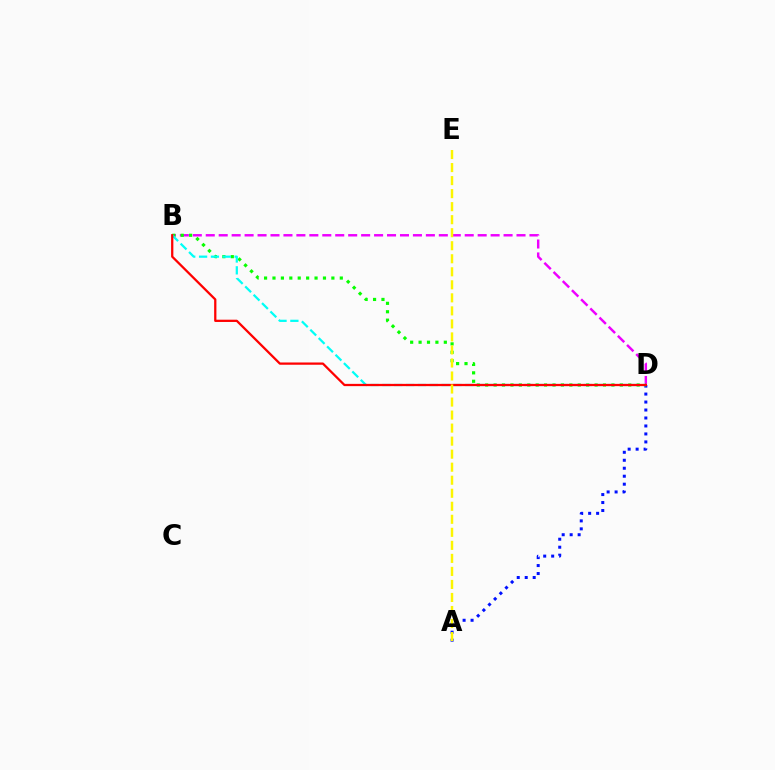{('A', 'D'): [{'color': '#0010ff', 'line_style': 'dotted', 'thickness': 2.17}], ('B', 'D'): [{'color': '#ee00ff', 'line_style': 'dashed', 'thickness': 1.76}, {'color': '#08ff00', 'line_style': 'dotted', 'thickness': 2.29}, {'color': '#00fff6', 'line_style': 'dashed', 'thickness': 1.61}, {'color': '#ff0000', 'line_style': 'solid', 'thickness': 1.63}], ('A', 'E'): [{'color': '#fcf500', 'line_style': 'dashed', 'thickness': 1.77}]}